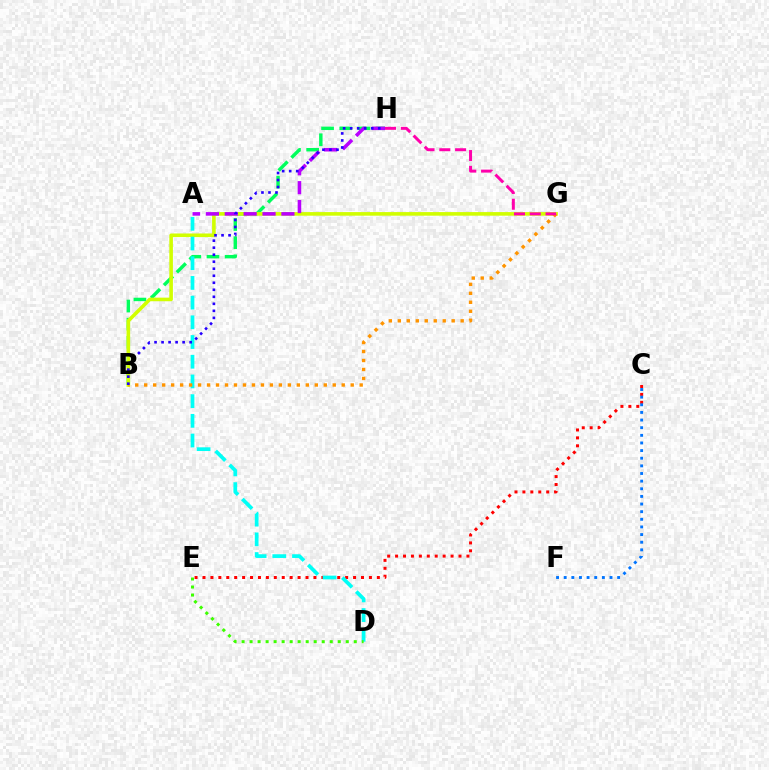{('B', 'H'): [{'color': '#00ff5c', 'line_style': 'dashed', 'thickness': 2.47}, {'color': '#2500ff', 'line_style': 'dotted', 'thickness': 1.91}], ('C', 'E'): [{'color': '#ff0000', 'line_style': 'dotted', 'thickness': 2.15}], ('B', 'G'): [{'color': '#d1ff00', 'line_style': 'solid', 'thickness': 2.59}, {'color': '#ff9400', 'line_style': 'dotted', 'thickness': 2.44}], ('C', 'F'): [{'color': '#0074ff', 'line_style': 'dotted', 'thickness': 2.07}], ('A', 'D'): [{'color': '#00fff6', 'line_style': 'dashed', 'thickness': 2.68}], ('A', 'H'): [{'color': '#b900ff', 'line_style': 'dashed', 'thickness': 2.56}], ('D', 'E'): [{'color': '#3dff00', 'line_style': 'dotted', 'thickness': 2.18}], ('G', 'H'): [{'color': '#ff00ac', 'line_style': 'dashed', 'thickness': 2.14}]}